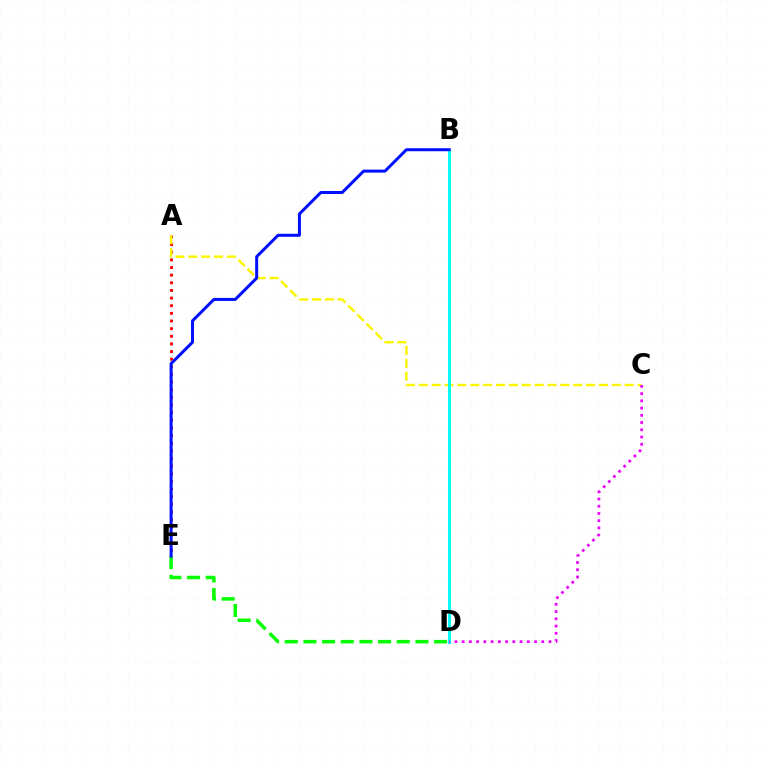{('A', 'E'): [{'color': '#ff0000', 'line_style': 'dotted', 'thickness': 2.08}], ('A', 'C'): [{'color': '#fcf500', 'line_style': 'dashed', 'thickness': 1.75}], ('B', 'D'): [{'color': '#00fff6', 'line_style': 'solid', 'thickness': 2.13}], ('D', 'E'): [{'color': '#08ff00', 'line_style': 'dashed', 'thickness': 2.54}], ('B', 'E'): [{'color': '#0010ff', 'line_style': 'solid', 'thickness': 2.16}], ('C', 'D'): [{'color': '#ee00ff', 'line_style': 'dotted', 'thickness': 1.97}]}